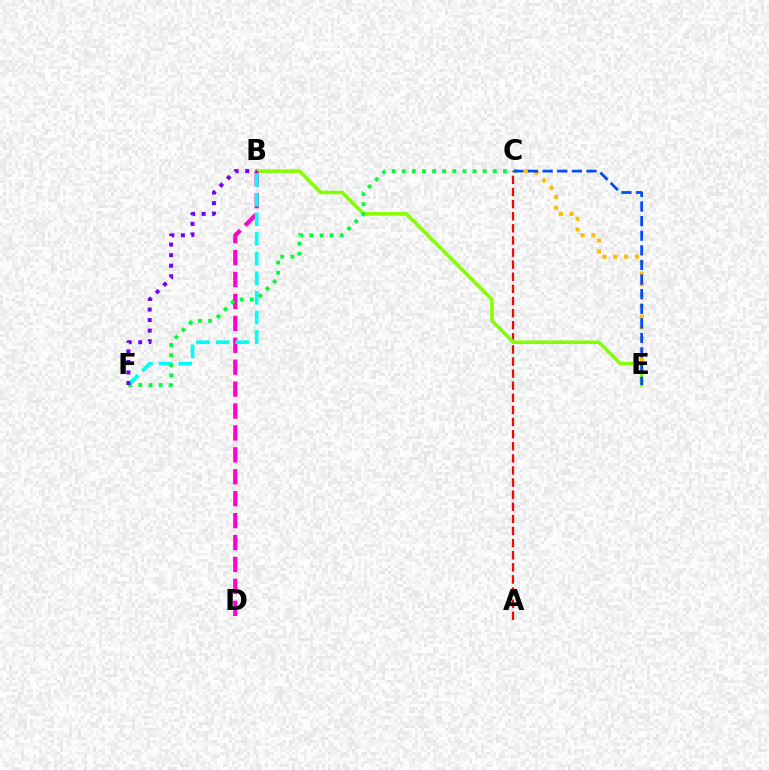{('A', 'C'): [{'color': '#ff0000', 'line_style': 'dashed', 'thickness': 1.64}], ('C', 'E'): [{'color': '#ffbd00', 'line_style': 'dotted', 'thickness': 2.94}, {'color': '#004bff', 'line_style': 'dashed', 'thickness': 1.98}], ('B', 'E'): [{'color': '#84ff00', 'line_style': 'solid', 'thickness': 2.56}], ('B', 'D'): [{'color': '#ff00cf', 'line_style': 'dashed', 'thickness': 2.98}], ('B', 'F'): [{'color': '#00fff6', 'line_style': 'dashed', 'thickness': 2.67}, {'color': '#7200ff', 'line_style': 'dotted', 'thickness': 2.86}], ('C', 'F'): [{'color': '#00ff39', 'line_style': 'dotted', 'thickness': 2.75}]}